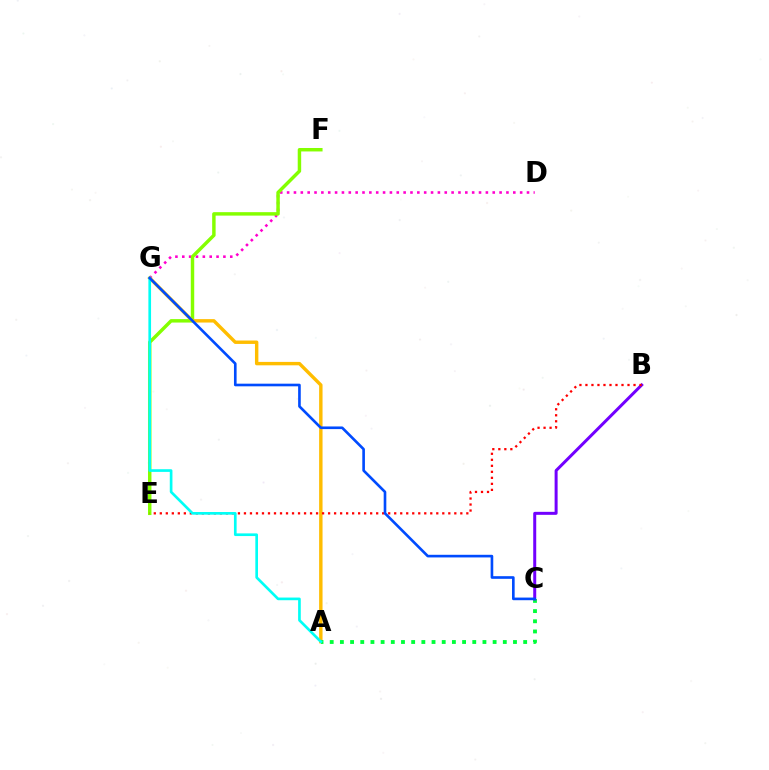{('D', 'G'): [{'color': '#ff00cf', 'line_style': 'dotted', 'thickness': 1.86}], ('E', 'F'): [{'color': '#84ff00', 'line_style': 'solid', 'thickness': 2.48}], ('A', 'G'): [{'color': '#ffbd00', 'line_style': 'solid', 'thickness': 2.46}, {'color': '#00fff6', 'line_style': 'solid', 'thickness': 1.92}], ('A', 'C'): [{'color': '#00ff39', 'line_style': 'dotted', 'thickness': 2.77}], ('B', 'C'): [{'color': '#7200ff', 'line_style': 'solid', 'thickness': 2.16}], ('B', 'E'): [{'color': '#ff0000', 'line_style': 'dotted', 'thickness': 1.63}], ('C', 'G'): [{'color': '#004bff', 'line_style': 'solid', 'thickness': 1.9}]}